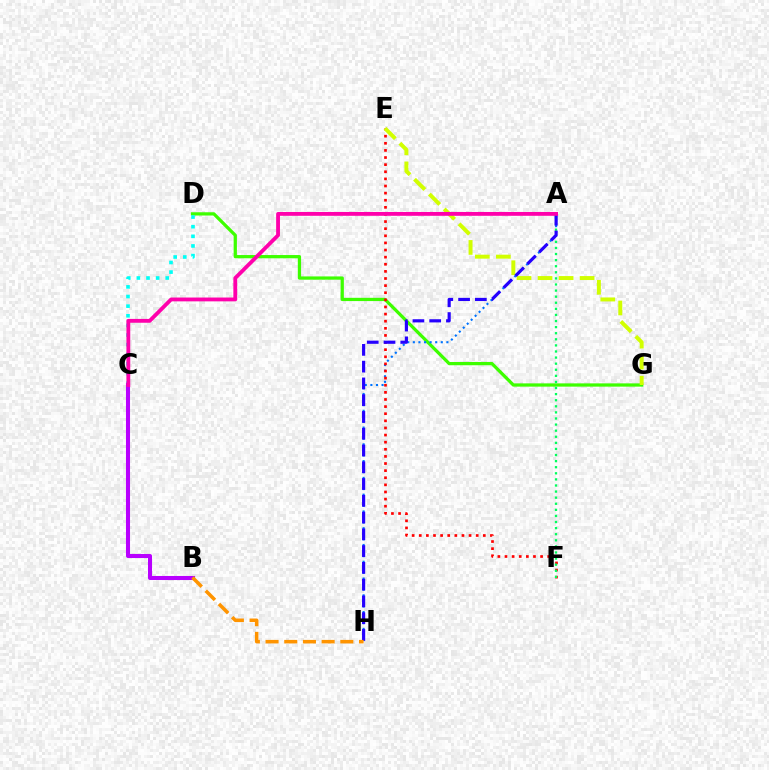{('D', 'G'): [{'color': '#3dff00', 'line_style': 'solid', 'thickness': 2.34}], ('C', 'D'): [{'color': '#00fff6', 'line_style': 'dotted', 'thickness': 2.62}], ('A', 'H'): [{'color': '#0074ff', 'line_style': 'dotted', 'thickness': 1.52}, {'color': '#2500ff', 'line_style': 'dashed', 'thickness': 2.28}], ('B', 'C'): [{'color': '#b900ff', 'line_style': 'solid', 'thickness': 2.92}], ('E', 'F'): [{'color': '#ff0000', 'line_style': 'dotted', 'thickness': 1.93}], ('E', 'G'): [{'color': '#d1ff00', 'line_style': 'dashed', 'thickness': 2.86}], ('A', 'F'): [{'color': '#00ff5c', 'line_style': 'dotted', 'thickness': 1.65}], ('A', 'C'): [{'color': '#ff00ac', 'line_style': 'solid', 'thickness': 2.76}], ('B', 'H'): [{'color': '#ff9400', 'line_style': 'dashed', 'thickness': 2.54}]}